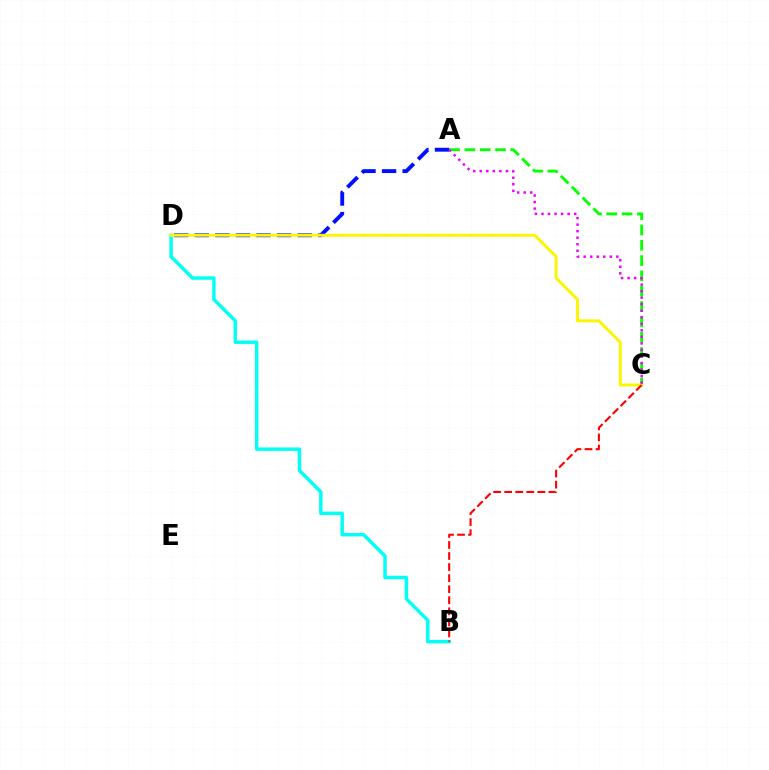{('A', 'C'): [{'color': '#08ff00', 'line_style': 'dashed', 'thickness': 2.08}, {'color': '#ee00ff', 'line_style': 'dotted', 'thickness': 1.78}], ('A', 'D'): [{'color': '#0010ff', 'line_style': 'dashed', 'thickness': 2.8}], ('B', 'D'): [{'color': '#00fff6', 'line_style': 'solid', 'thickness': 2.47}], ('C', 'D'): [{'color': '#fcf500', 'line_style': 'solid', 'thickness': 2.12}], ('B', 'C'): [{'color': '#ff0000', 'line_style': 'dashed', 'thickness': 1.5}]}